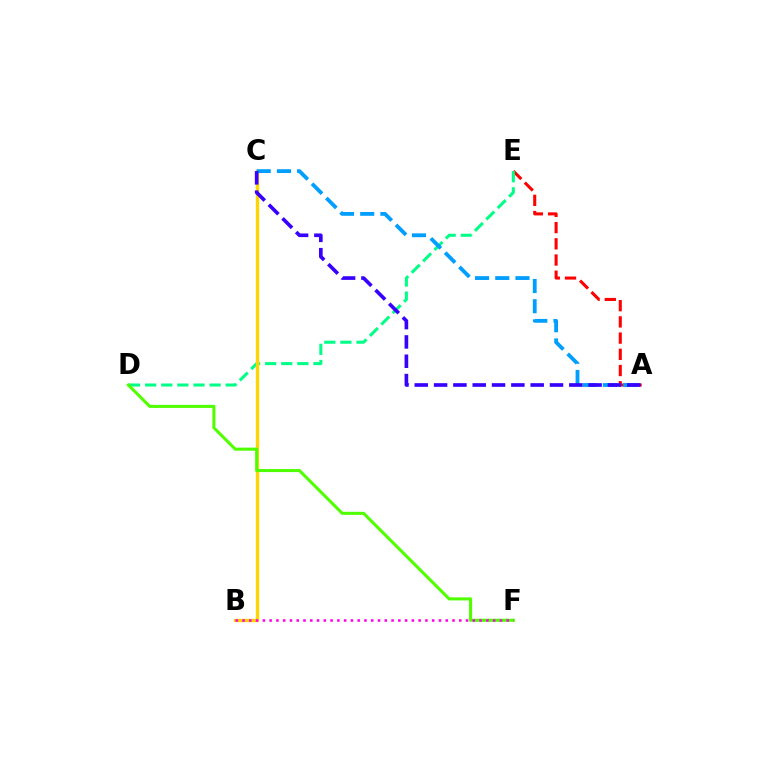{('A', 'E'): [{'color': '#ff0000', 'line_style': 'dashed', 'thickness': 2.2}], ('D', 'E'): [{'color': '#00ff86', 'line_style': 'dashed', 'thickness': 2.19}], ('B', 'C'): [{'color': '#ffd500', 'line_style': 'solid', 'thickness': 2.41}], ('D', 'F'): [{'color': '#4fff00', 'line_style': 'solid', 'thickness': 2.2}], ('A', 'C'): [{'color': '#009eff', 'line_style': 'dashed', 'thickness': 2.74}, {'color': '#3700ff', 'line_style': 'dashed', 'thickness': 2.62}], ('B', 'F'): [{'color': '#ff00ed', 'line_style': 'dotted', 'thickness': 1.84}]}